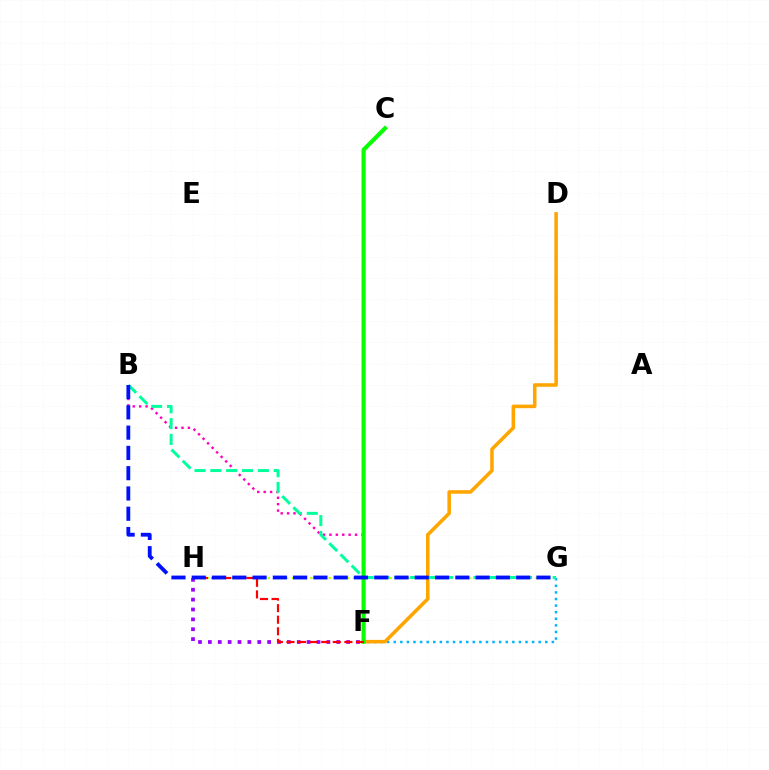{('F', 'G'): [{'color': '#00b5ff', 'line_style': 'dotted', 'thickness': 1.79}], ('B', 'F'): [{'color': '#ff00bd', 'line_style': 'dotted', 'thickness': 1.74}], ('G', 'H'): [{'color': '#b3ff00', 'line_style': 'dotted', 'thickness': 1.65}], ('D', 'F'): [{'color': '#ffa500', 'line_style': 'solid', 'thickness': 2.55}], ('C', 'F'): [{'color': '#08ff00', 'line_style': 'solid', 'thickness': 2.98}], ('F', 'H'): [{'color': '#9b00ff', 'line_style': 'dotted', 'thickness': 2.68}, {'color': '#ff0000', 'line_style': 'dashed', 'thickness': 1.57}], ('B', 'G'): [{'color': '#00ff9d', 'line_style': 'dashed', 'thickness': 2.15}, {'color': '#0010ff', 'line_style': 'dashed', 'thickness': 2.75}]}